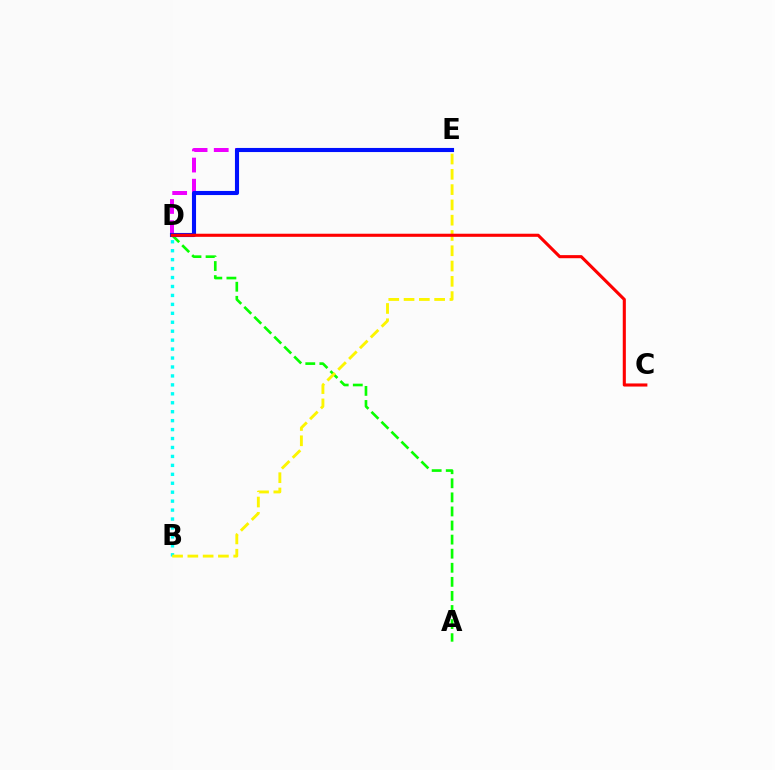{('A', 'D'): [{'color': '#08ff00', 'line_style': 'dashed', 'thickness': 1.91}], ('B', 'D'): [{'color': '#00fff6', 'line_style': 'dotted', 'thickness': 2.43}], ('D', 'E'): [{'color': '#ee00ff', 'line_style': 'dashed', 'thickness': 2.87}, {'color': '#0010ff', 'line_style': 'solid', 'thickness': 2.95}], ('B', 'E'): [{'color': '#fcf500', 'line_style': 'dashed', 'thickness': 2.08}], ('C', 'D'): [{'color': '#ff0000', 'line_style': 'solid', 'thickness': 2.23}]}